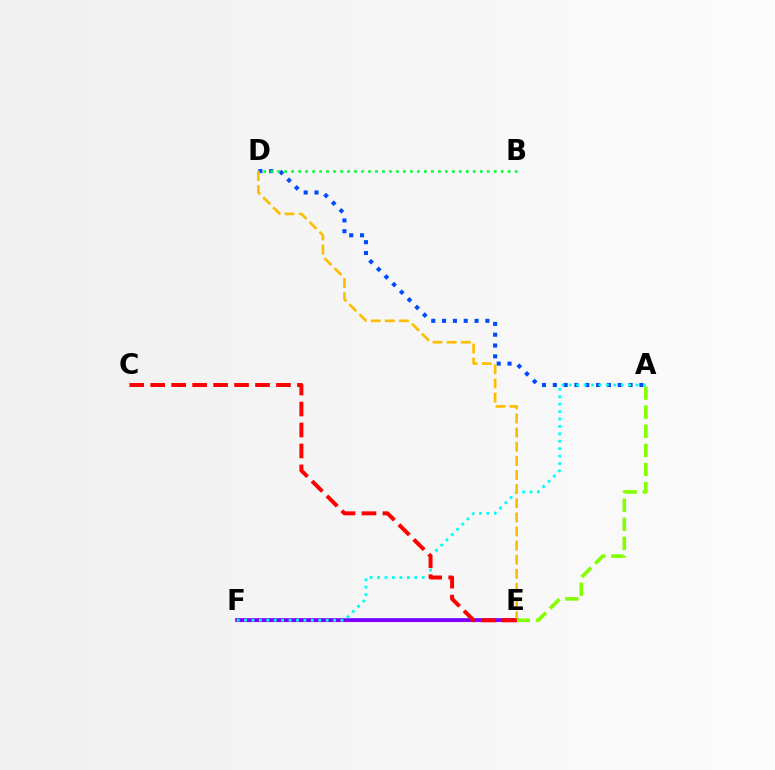{('A', 'D'): [{'color': '#004bff', 'line_style': 'dotted', 'thickness': 2.94}], ('B', 'D'): [{'color': '#00ff39', 'line_style': 'dotted', 'thickness': 1.9}], ('E', 'F'): [{'color': '#ff00cf', 'line_style': 'solid', 'thickness': 2.29}, {'color': '#7200ff', 'line_style': 'solid', 'thickness': 2.6}], ('A', 'E'): [{'color': '#84ff00', 'line_style': 'dashed', 'thickness': 2.59}], ('A', 'F'): [{'color': '#00fff6', 'line_style': 'dotted', 'thickness': 2.02}], ('D', 'E'): [{'color': '#ffbd00', 'line_style': 'dashed', 'thickness': 1.92}], ('C', 'E'): [{'color': '#ff0000', 'line_style': 'dashed', 'thickness': 2.85}]}